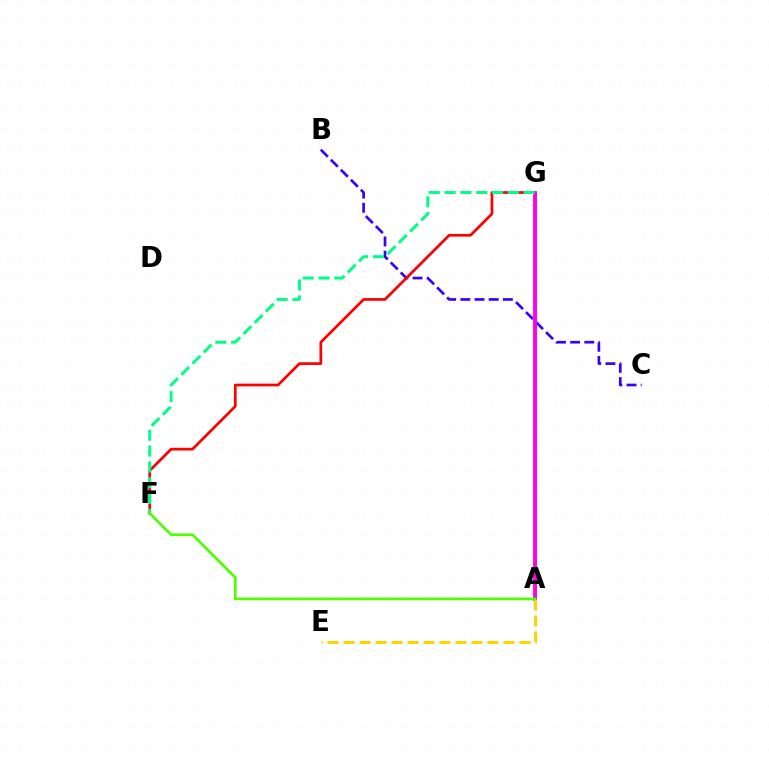{('B', 'C'): [{'color': '#3700ff', 'line_style': 'dashed', 'thickness': 1.92}], ('A', 'G'): [{'color': '#009eff', 'line_style': 'solid', 'thickness': 2.25}, {'color': '#ff00ed', 'line_style': 'solid', 'thickness': 2.79}], ('F', 'G'): [{'color': '#ff0000', 'line_style': 'solid', 'thickness': 1.96}, {'color': '#00ff86', 'line_style': 'dashed', 'thickness': 2.15}], ('A', 'E'): [{'color': '#ffd500', 'line_style': 'dashed', 'thickness': 2.17}], ('A', 'F'): [{'color': '#4fff00', 'line_style': 'solid', 'thickness': 1.94}]}